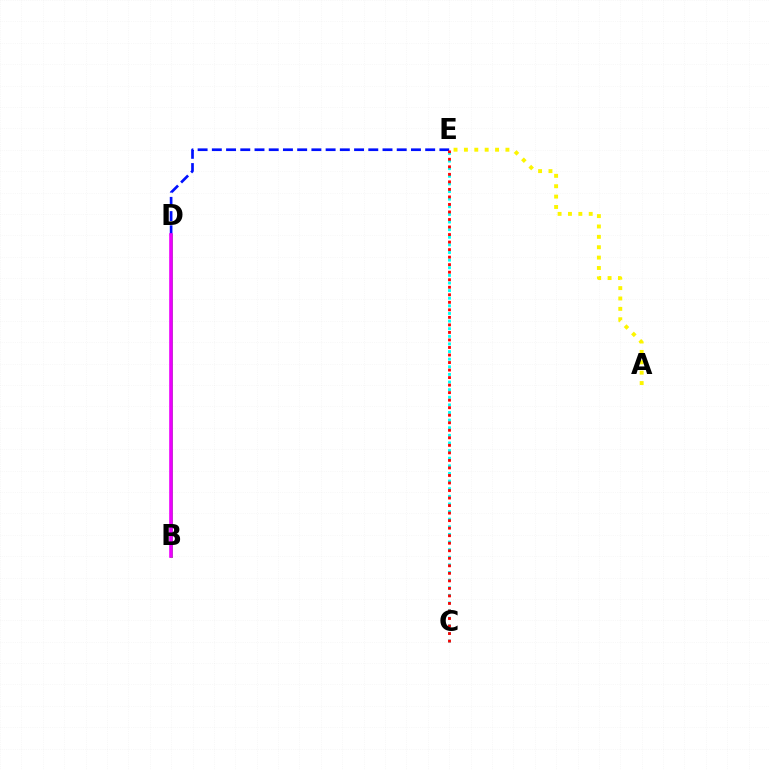{('C', 'E'): [{'color': '#00fff6', 'line_style': 'dotted', 'thickness': 2.07}, {'color': '#ff0000', 'line_style': 'dotted', 'thickness': 2.05}], ('D', 'E'): [{'color': '#0010ff', 'line_style': 'dashed', 'thickness': 1.93}], ('B', 'D'): [{'color': '#08ff00', 'line_style': 'solid', 'thickness': 2.06}, {'color': '#ee00ff', 'line_style': 'solid', 'thickness': 2.62}], ('A', 'E'): [{'color': '#fcf500', 'line_style': 'dotted', 'thickness': 2.82}]}